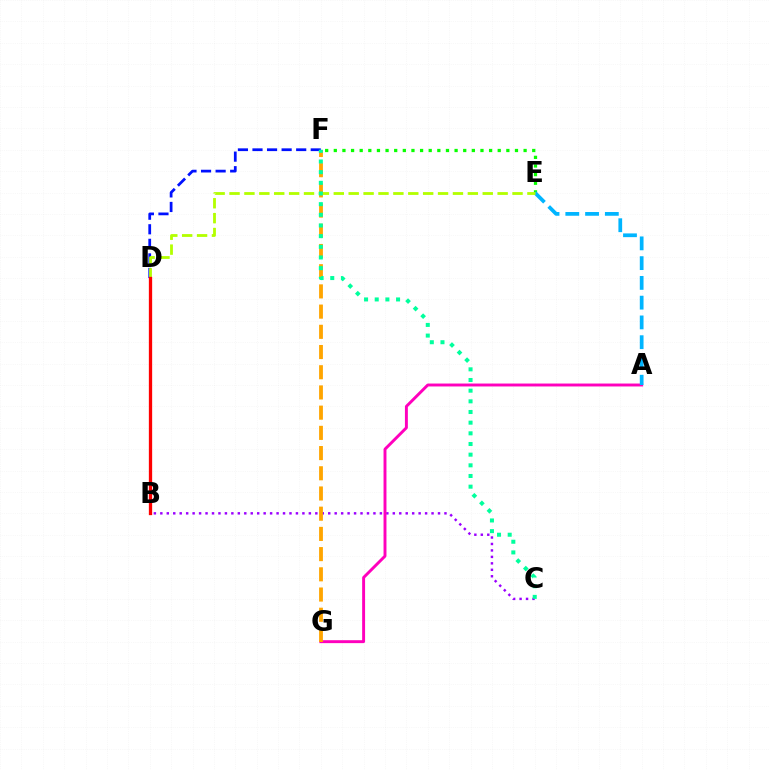{('E', 'F'): [{'color': '#08ff00', 'line_style': 'dotted', 'thickness': 2.34}], ('B', 'C'): [{'color': '#9b00ff', 'line_style': 'dotted', 'thickness': 1.75}], ('A', 'G'): [{'color': '#ff00bd', 'line_style': 'solid', 'thickness': 2.11}], ('D', 'F'): [{'color': '#0010ff', 'line_style': 'dashed', 'thickness': 1.98}], ('A', 'E'): [{'color': '#00b5ff', 'line_style': 'dashed', 'thickness': 2.69}], ('D', 'E'): [{'color': '#b3ff00', 'line_style': 'dashed', 'thickness': 2.02}], ('F', 'G'): [{'color': '#ffa500', 'line_style': 'dashed', 'thickness': 2.75}], ('C', 'F'): [{'color': '#00ff9d', 'line_style': 'dotted', 'thickness': 2.9}], ('B', 'D'): [{'color': '#ff0000', 'line_style': 'solid', 'thickness': 2.37}]}